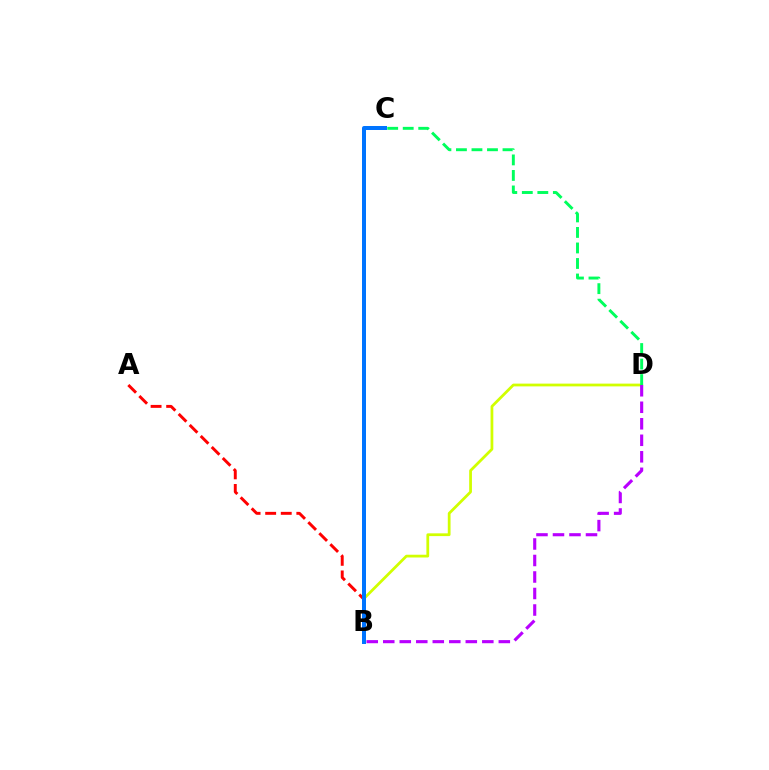{('A', 'B'): [{'color': '#ff0000', 'line_style': 'dashed', 'thickness': 2.12}], ('B', 'D'): [{'color': '#d1ff00', 'line_style': 'solid', 'thickness': 1.99}, {'color': '#b900ff', 'line_style': 'dashed', 'thickness': 2.24}], ('B', 'C'): [{'color': '#0074ff', 'line_style': 'solid', 'thickness': 2.88}], ('C', 'D'): [{'color': '#00ff5c', 'line_style': 'dashed', 'thickness': 2.11}]}